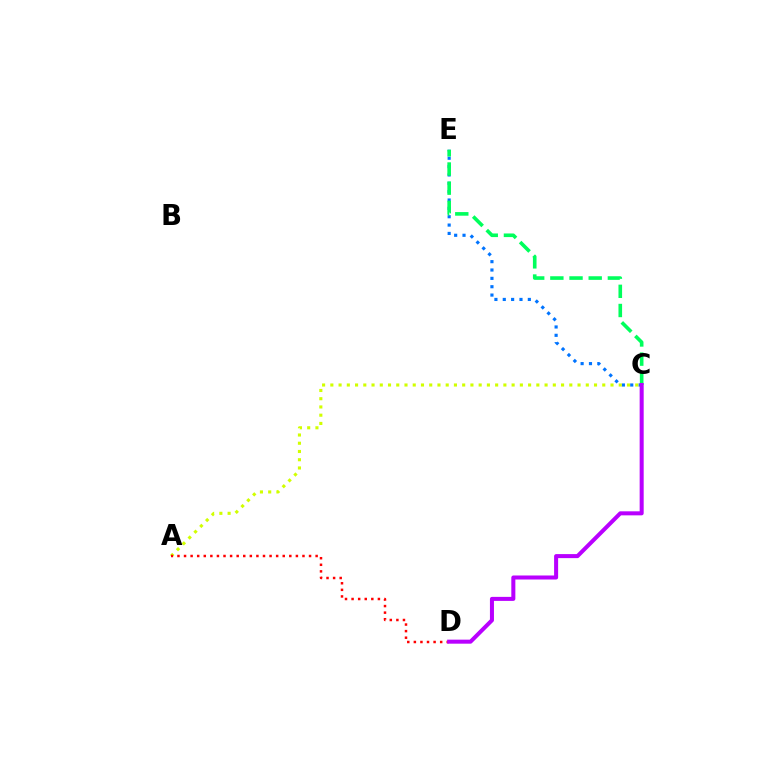{('C', 'E'): [{'color': '#0074ff', 'line_style': 'dotted', 'thickness': 2.27}, {'color': '#00ff5c', 'line_style': 'dashed', 'thickness': 2.6}], ('A', 'C'): [{'color': '#d1ff00', 'line_style': 'dotted', 'thickness': 2.24}], ('A', 'D'): [{'color': '#ff0000', 'line_style': 'dotted', 'thickness': 1.79}], ('C', 'D'): [{'color': '#b900ff', 'line_style': 'solid', 'thickness': 2.9}]}